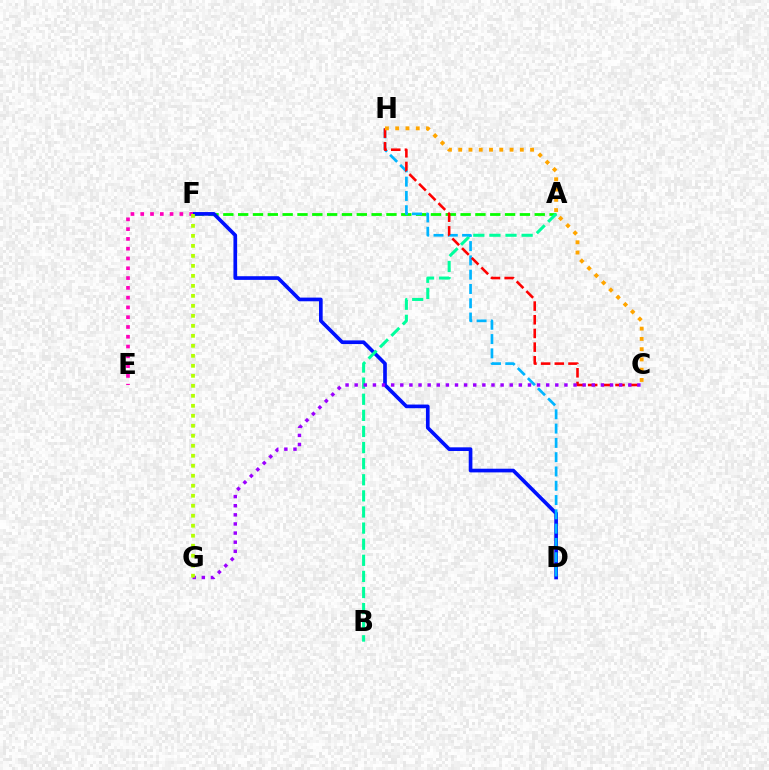{('A', 'F'): [{'color': '#08ff00', 'line_style': 'dashed', 'thickness': 2.01}], ('D', 'F'): [{'color': '#0010ff', 'line_style': 'solid', 'thickness': 2.64}], ('A', 'B'): [{'color': '#00ff9d', 'line_style': 'dashed', 'thickness': 2.19}], ('E', 'F'): [{'color': '#ff00bd', 'line_style': 'dotted', 'thickness': 2.66}], ('D', 'H'): [{'color': '#00b5ff', 'line_style': 'dashed', 'thickness': 1.94}], ('C', 'H'): [{'color': '#ff0000', 'line_style': 'dashed', 'thickness': 1.86}, {'color': '#ffa500', 'line_style': 'dotted', 'thickness': 2.79}], ('C', 'G'): [{'color': '#9b00ff', 'line_style': 'dotted', 'thickness': 2.48}], ('F', 'G'): [{'color': '#b3ff00', 'line_style': 'dotted', 'thickness': 2.72}]}